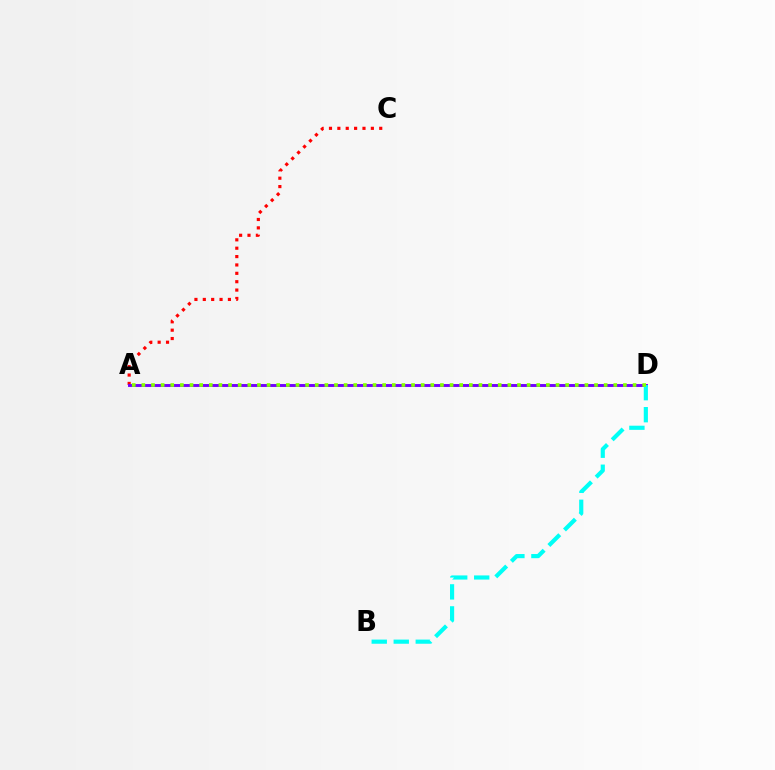{('A', 'C'): [{'color': '#ff0000', 'line_style': 'dotted', 'thickness': 2.28}], ('A', 'D'): [{'color': '#7200ff', 'line_style': 'solid', 'thickness': 2.1}, {'color': '#84ff00', 'line_style': 'dotted', 'thickness': 2.62}], ('B', 'D'): [{'color': '#00fff6', 'line_style': 'dashed', 'thickness': 2.99}]}